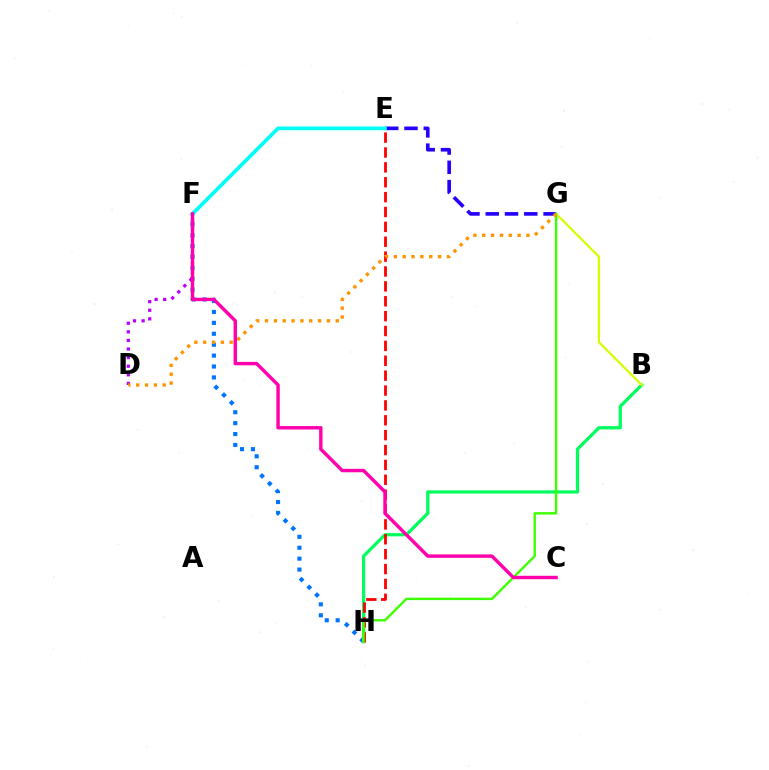{('E', 'G'): [{'color': '#2500ff', 'line_style': 'dashed', 'thickness': 2.62}], ('F', 'H'): [{'color': '#0074ff', 'line_style': 'dotted', 'thickness': 2.97}], ('B', 'H'): [{'color': '#00ff5c', 'line_style': 'solid', 'thickness': 2.32}], ('E', 'F'): [{'color': '#00fff6', 'line_style': 'solid', 'thickness': 2.67}], ('D', 'F'): [{'color': '#b900ff', 'line_style': 'dotted', 'thickness': 2.33}], ('E', 'H'): [{'color': '#ff0000', 'line_style': 'dashed', 'thickness': 2.02}], ('B', 'G'): [{'color': '#d1ff00', 'line_style': 'solid', 'thickness': 1.62}], ('G', 'H'): [{'color': '#3dff00', 'line_style': 'solid', 'thickness': 1.73}], ('D', 'G'): [{'color': '#ff9400', 'line_style': 'dotted', 'thickness': 2.4}], ('C', 'F'): [{'color': '#ff00ac', 'line_style': 'solid', 'thickness': 2.46}]}